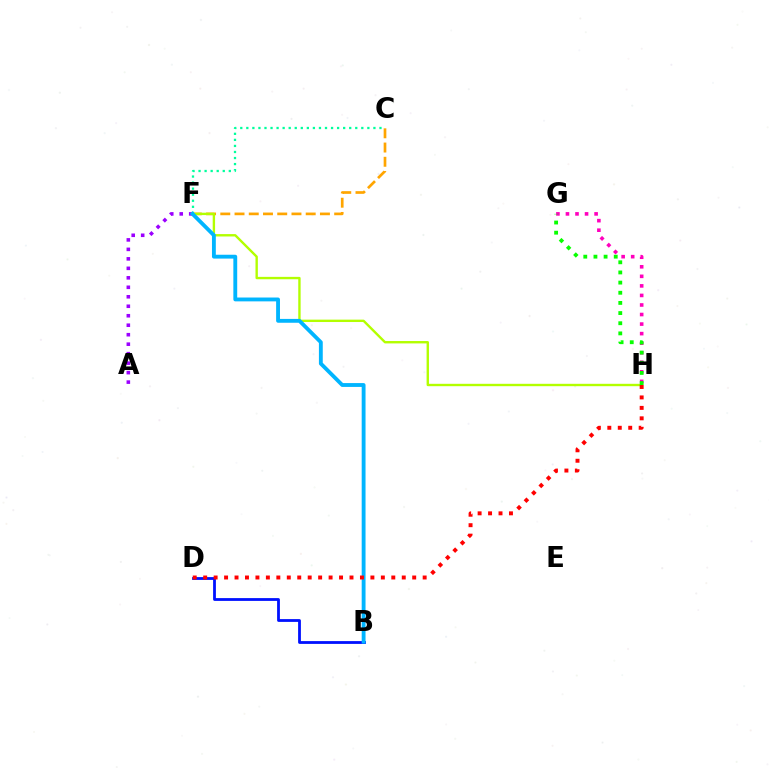{('B', 'D'): [{'color': '#0010ff', 'line_style': 'solid', 'thickness': 2.01}], ('C', 'F'): [{'color': '#ffa500', 'line_style': 'dashed', 'thickness': 1.93}, {'color': '#00ff9d', 'line_style': 'dotted', 'thickness': 1.64}], ('A', 'F'): [{'color': '#9b00ff', 'line_style': 'dotted', 'thickness': 2.58}], ('F', 'H'): [{'color': '#b3ff00', 'line_style': 'solid', 'thickness': 1.71}], ('B', 'F'): [{'color': '#00b5ff', 'line_style': 'solid', 'thickness': 2.77}], ('G', 'H'): [{'color': '#ff00bd', 'line_style': 'dotted', 'thickness': 2.59}, {'color': '#08ff00', 'line_style': 'dotted', 'thickness': 2.76}], ('D', 'H'): [{'color': '#ff0000', 'line_style': 'dotted', 'thickness': 2.84}]}